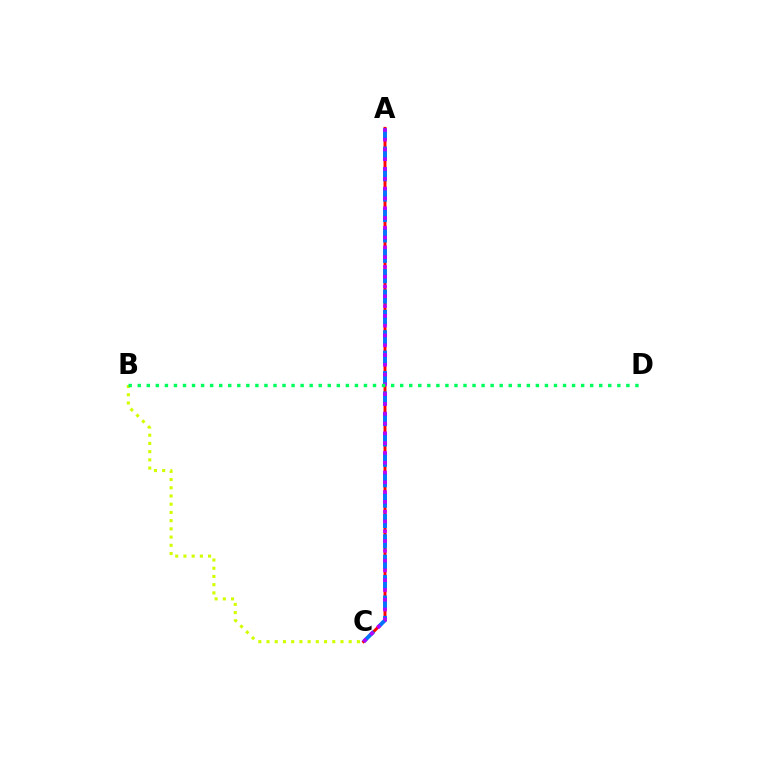{('A', 'C'): [{'color': '#ff0000', 'line_style': 'solid', 'thickness': 2.11}, {'color': '#0074ff', 'line_style': 'dashed', 'thickness': 2.77}, {'color': '#b900ff', 'line_style': 'dotted', 'thickness': 2.66}], ('B', 'C'): [{'color': '#d1ff00', 'line_style': 'dotted', 'thickness': 2.23}], ('B', 'D'): [{'color': '#00ff5c', 'line_style': 'dotted', 'thickness': 2.46}]}